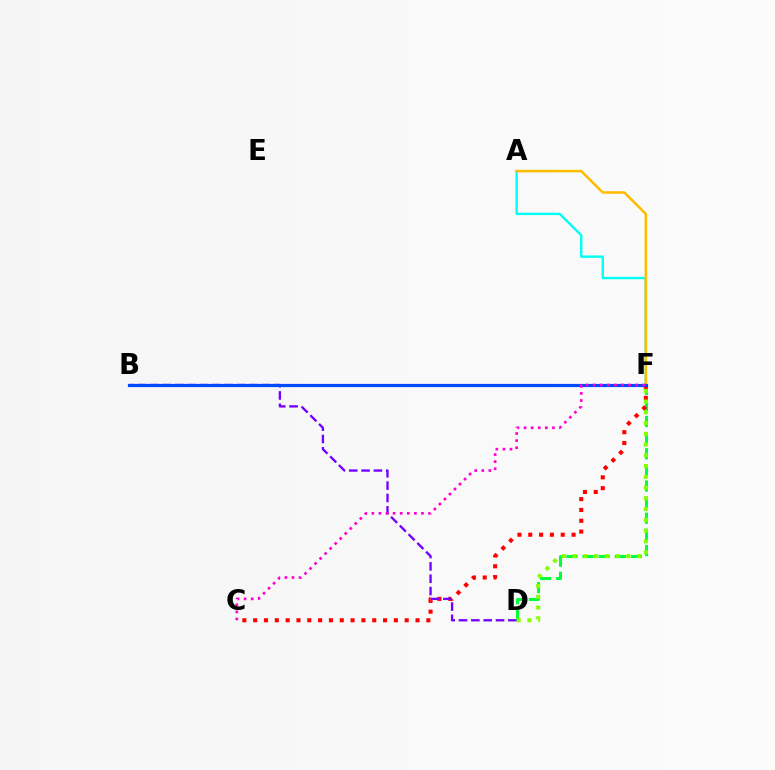{('A', 'F'): [{'color': '#00fff6', 'line_style': 'solid', 'thickness': 1.73}, {'color': '#ffbd00', 'line_style': 'solid', 'thickness': 1.84}], ('D', 'F'): [{'color': '#00ff39', 'line_style': 'dashed', 'thickness': 2.19}, {'color': '#84ff00', 'line_style': 'dotted', 'thickness': 2.92}], ('C', 'F'): [{'color': '#ff0000', 'line_style': 'dotted', 'thickness': 2.94}, {'color': '#ff00cf', 'line_style': 'dotted', 'thickness': 1.93}], ('B', 'D'): [{'color': '#7200ff', 'line_style': 'dashed', 'thickness': 1.68}], ('B', 'F'): [{'color': '#004bff', 'line_style': 'solid', 'thickness': 2.29}]}